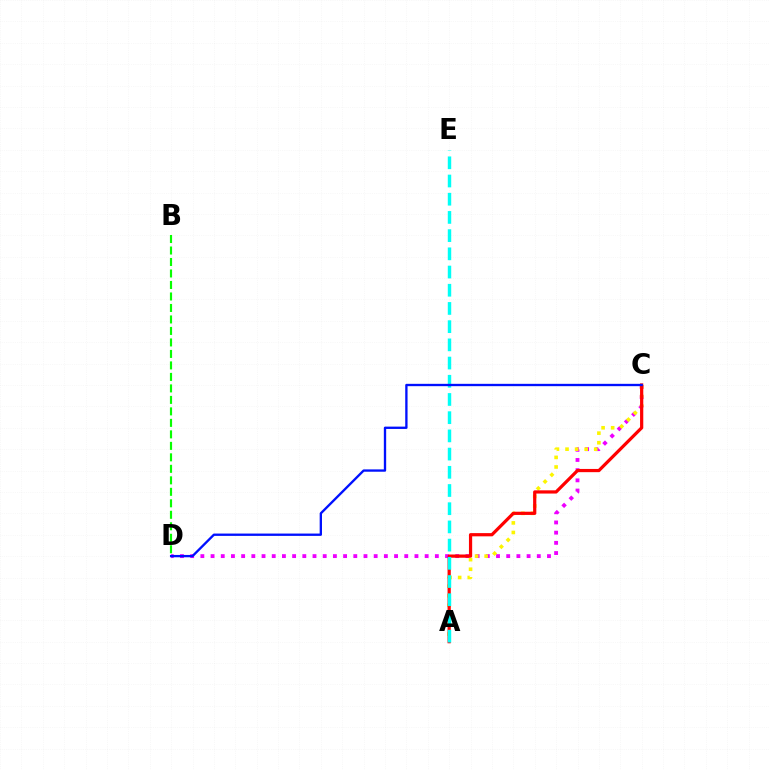{('C', 'D'): [{'color': '#ee00ff', 'line_style': 'dotted', 'thickness': 2.77}, {'color': '#0010ff', 'line_style': 'solid', 'thickness': 1.68}], ('A', 'C'): [{'color': '#fcf500', 'line_style': 'dotted', 'thickness': 2.6}, {'color': '#ff0000', 'line_style': 'solid', 'thickness': 2.32}], ('A', 'E'): [{'color': '#00fff6', 'line_style': 'dashed', 'thickness': 2.47}], ('B', 'D'): [{'color': '#08ff00', 'line_style': 'dashed', 'thickness': 1.56}]}